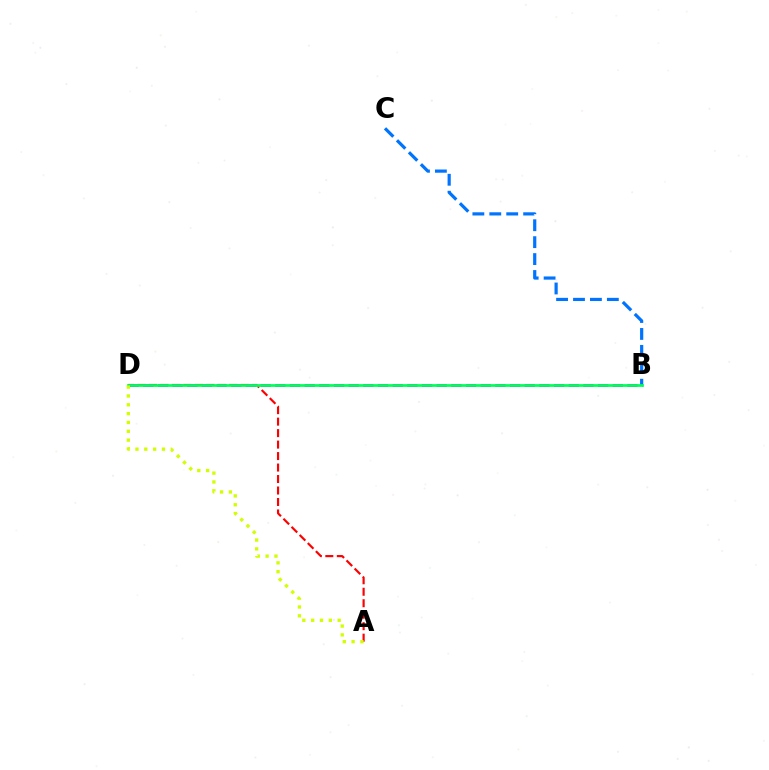{('B', 'C'): [{'color': '#0074ff', 'line_style': 'dashed', 'thickness': 2.3}], ('A', 'D'): [{'color': '#ff0000', 'line_style': 'dashed', 'thickness': 1.56}, {'color': '#d1ff00', 'line_style': 'dotted', 'thickness': 2.4}], ('B', 'D'): [{'color': '#b900ff', 'line_style': 'dashed', 'thickness': 1.99}, {'color': '#00ff5c', 'line_style': 'solid', 'thickness': 1.97}]}